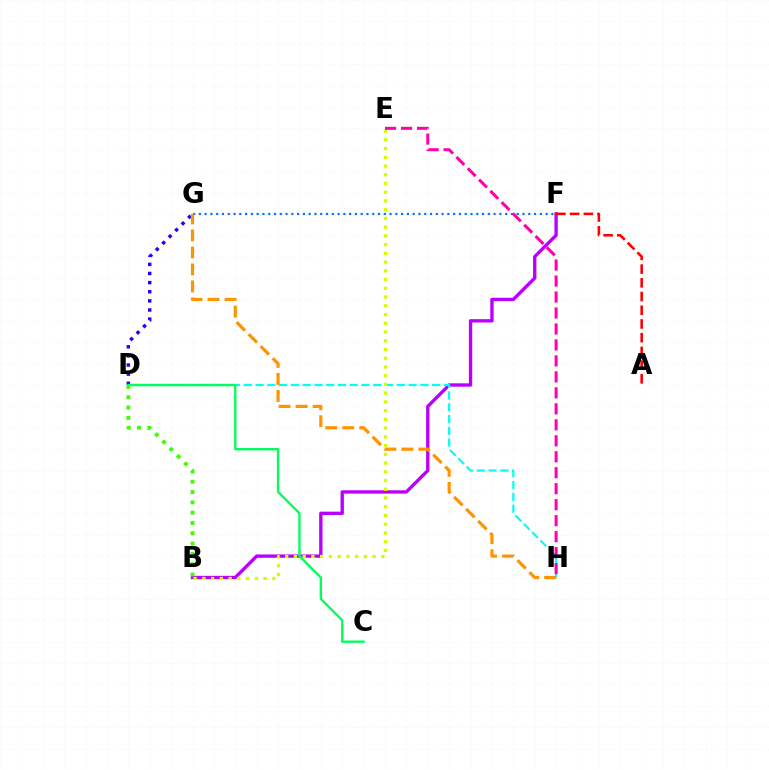{('B', 'F'): [{'color': '#b900ff', 'line_style': 'solid', 'thickness': 2.42}], ('D', 'H'): [{'color': '#00fff6', 'line_style': 'dashed', 'thickness': 1.6}], ('A', 'F'): [{'color': '#ff0000', 'line_style': 'dashed', 'thickness': 1.86}], ('B', 'E'): [{'color': '#d1ff00', 'line_style': 'dotted', 'thickness': 2.37}], ('F', 'G'): [{'color': '#0074ff', 'line_style': 'dotted', 'thickness': 1.57}], ('D', 'G'): [{'color': '#2500ff', 'line_style': 'dotted', 'thickness': 2.48}], ('C', 'D'): [{'color': '#00ff5c', 'line_style': 'solid', 'thickness': 1.69}], ('E', 'H'): [{'color': '#ff00ac', 'line_style': 'dashed', 'thickness': 2.17}], ('G', 'H'): [{'color': '#ff9400', 'line_style': 'dashed', 'thickness': 2.31}], ('B', 'D'): [{'color': '#3dff00', 'line_style': 'dotted', 'thickness': 2.8}]}